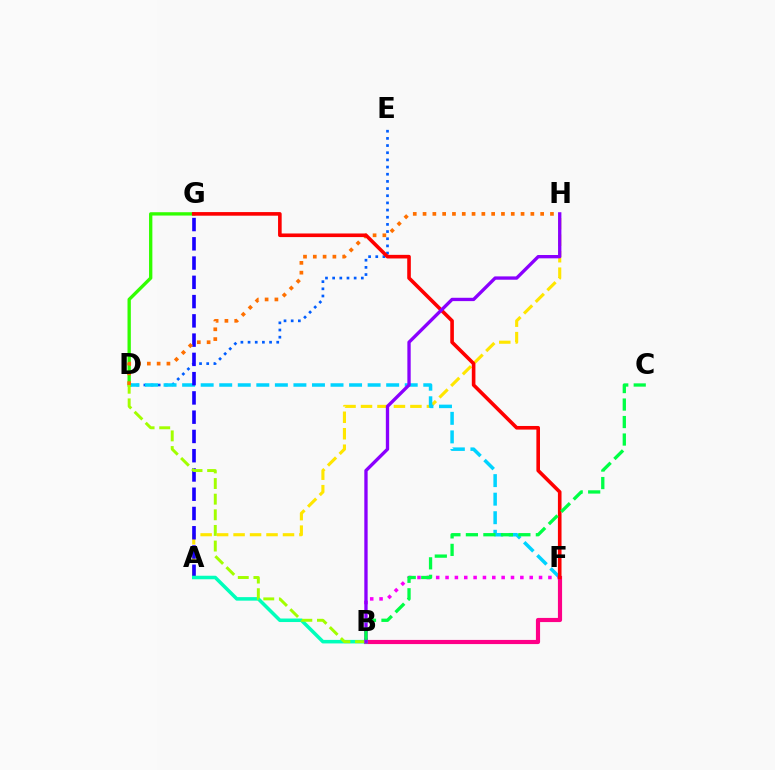{('A', 'H'): [{'color': '#ffe600', 'line_style': 'dashed', 'thickness': 2.24}], ('D', 'E'): [{'color': '#005dff', 'line_style': 'dotted', 'thickness': 1.95}], ('D', 'F'): [{'color': '#00d3ff', 'line_style': 'dashed', 'thickness': 2.52}], ('D', 'G'): [{'color': '#31ff00', 'line_style': 'solid', 'thickness': 2.4}], ('B', 'F'): [{'color': '#ff0088', 'line_style': 'solid', 'thickness': 2.99}, {'color': '#fa00f9', 'line_style': 'dotted', 'thickness': 2.54}], ('A', 'G'): [{'color': '#1900ff', 'line_style': 'dashed', 'thickness': 2.62}], ('A', 'B'): [{'color': '#00ffbb', 'line_style': 'solid', 'thickness': 2.54}], ('D', 'H'): [{'color': '#ff7000', 'line_style': 'dotted', 'thickness': 2.66}], ('B', 'D'): [{'color': '#a2ff00', 'line_style': 'dashed', 'thickness': 2.12}], ('F', 'G'): [{'color': '#ff0000', 'line_style': 'solid', 'thickness': 2.6}], ('B', 'H'): [{'color': '#8a00ff', 'line_style': 'solid', 'thickness': 2.4}], ('B', 'C'): [{'color': '#00ff45', 'line_style': 'dashed', 'thickness': 2.38}]}